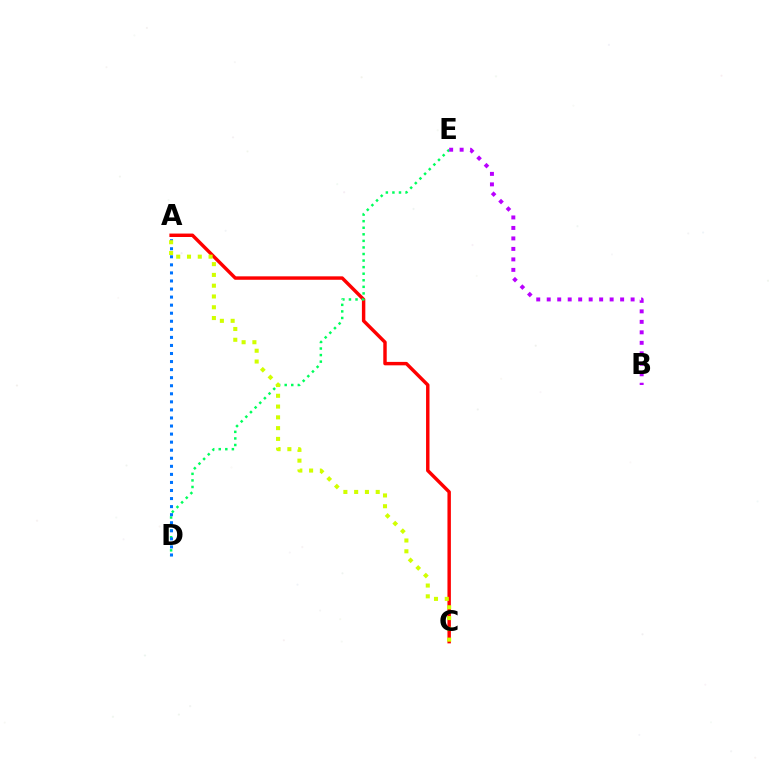{('A', 'C'): [{'color': '#ff0000', 'line_style': 'solid', 'thickness': 2.47}, {'color': '#d1ff00', 'line_style': 'dotted', 'thickness': 2.93}], ('D', 'E'): [{'color': '#00ff5c', 'line_style': 'dotted', 'thickness': 1.78}], ('B', 'E'): [{'color': '#b900ff', 'line_style': 'dotted', 'thickness': 2.85}], ('A', 'D'): [{'color': '#0074ff', 'line_style': 'dotted', 'thickness': 2.19}]}